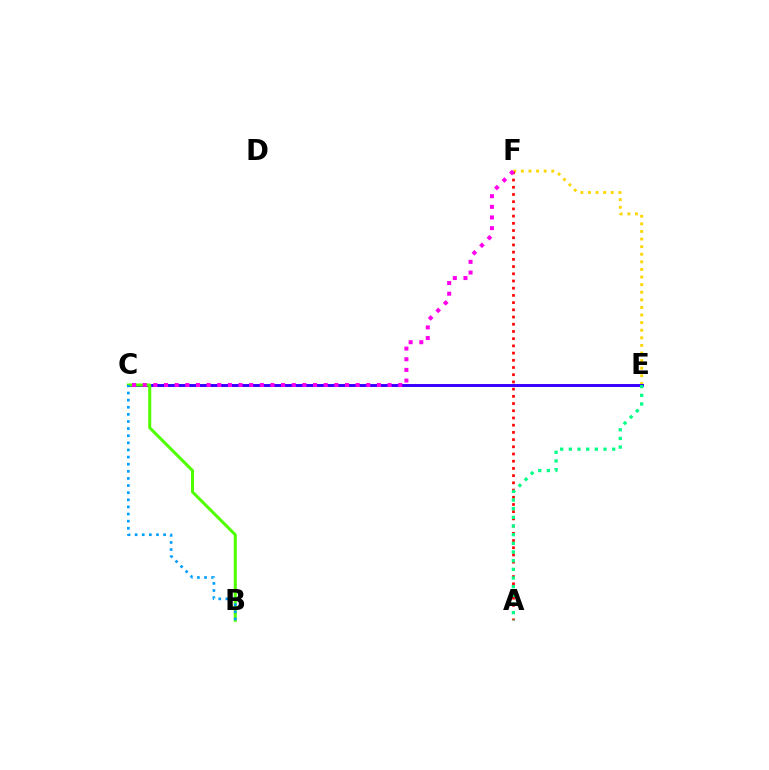{('E', 'F'): [{'color': '#ffd500', 'line_style': 'dotted', 'thickness': 2.06}], ('C', 'E'): [{'color': '#3700ff', 'line_style': 'solid', 'thickness': 2.11}], ('A', 'F'): [{'color': '#ff0000', 'line_style': 'dotted', 'thickness': 1.96}], ('B', 'C'): [{'color': '#4fff00', 'line_style': 'solid', 'thickness': 2.18}, {'color': '#009eff', 'line_style': 'dotted', 'thickness': 1.93}], ('C', 'F'): [{'color': '#ff00ed', 'line_style': 'dotted', 'thickness': 2.89}], ('A', 'E'): [{'color': '#00ff86', 'line_style': 'dotted', 'thickness': 2.35}]}